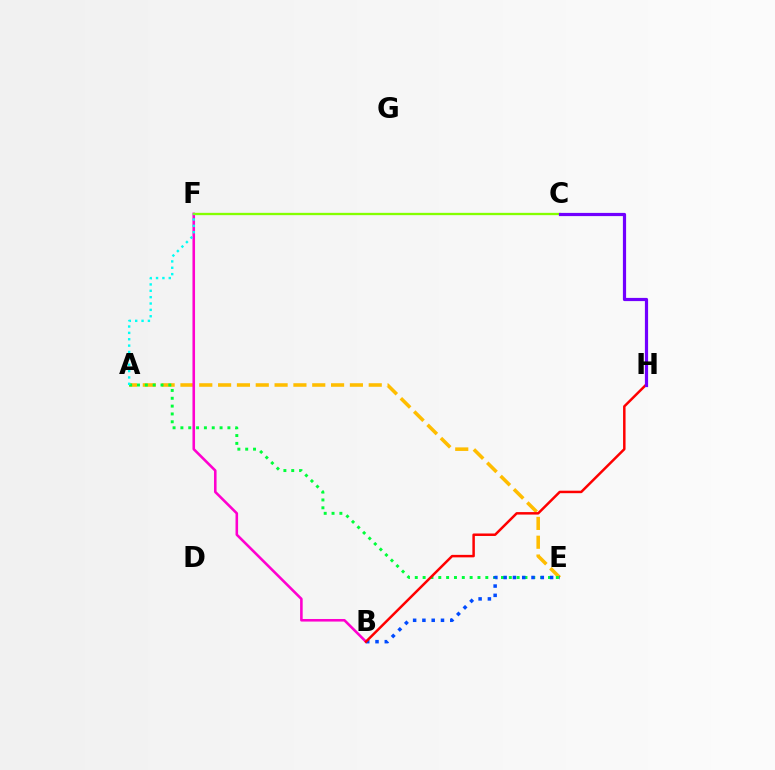{('A', 'E'): [{'color': '#ffbd00', 'line_style': 'dashed', 'thickness': 2.56}, {'color': '#00ff39', 'line_style': 'dotted', 'thickness': 2.13}], ('B', 'F'): [{'color': '#ff00cf', 'line_style': 'solid', 'thickness': 1.86}], ('C', 'F'): [{'color': '#84ff00', 'line_style': 'solid', 'thickness': 1.66}], ('A', 'F'): [{'color': '#00fff6', 'line_style': 'dotted', 'thickness': 1.73}], ('B', 'E'): [{'color': '#004bff', 'line_style': 'dotted', 'thickness': 2.52}], ('B', 'H'): [{'color': '#ff0000', 'line_style': 'solid', 'thickness': 1.79}], ('C', 'H'): [{'color': '#7200ff', 'line_style': 'solid', 'thickness': 2.3}]}